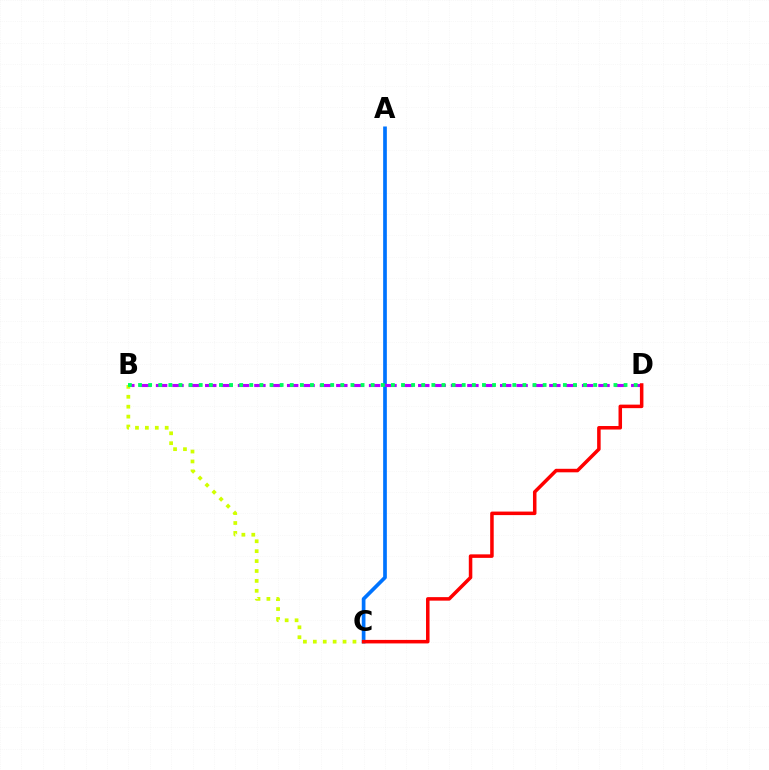{('A', 'C'): [{'color': '#0074ff', 'line_style': 'solid', 'thickness': 2.66}], ('B', 'D'): [{'color': '#b900ff', 'line_style': 'dashed', 'thickness': 2.23}, {'color': '#00ff5c', 'line_style': 'dotted', 'thickness': 2.75}], ('B', 'C'): [{'color': '#d1ff00', 'line_style': 'dotted', 'thickness': 2.69}], ('C', 'D'): [{'color': '#ff0000', 'line_style': 'solid', 'thickness': 2.53}]}